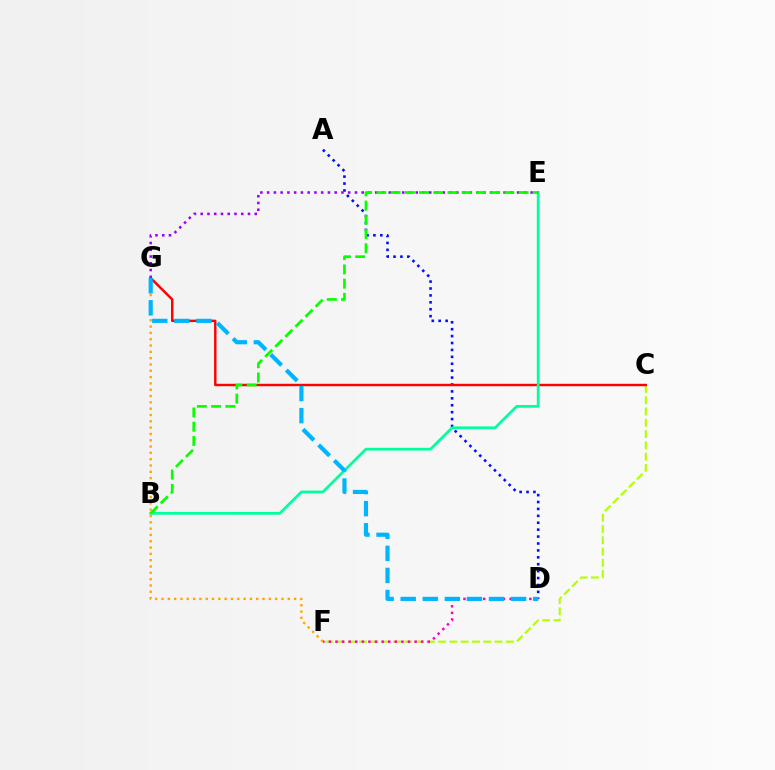{('A', 'D'): [{'color': '#0010ff', 'line_style': 'dotted', 'thickness': 1.88}], ('C', 'F'): [{'color': '#b3ff00', 'line_style': 'dashed', 'thickness': 1.53}], ('C', 'G'): [{'color': '#ff0000', 'line_style': 'solid', 'thickness': 1.75}], ('D', 'F'): [{'color': '#ff00bd', 'line_style': 'dotted', 'thickness': 1.79}], ('B', 'E'): [{'color': '#00ff9d', 'line_style': 'solid', 'thickness': 1.98}, {'color': '#08ff00', 'line_style': 'dashed', 'thickness': 1.93}], ('E', 'G'): [{'color': '#9b00ff', 'line_style': 'dotted', 'thickness': 1.84}], ('F', 'G'): [{'color': '#ffa500', 'line_style': 'dotted', 'thickness': 1.72}], ('D', 'G'): [{'color': '#00b5ff', 'line_style': 'dashed', 'thickness': 3.0}]}